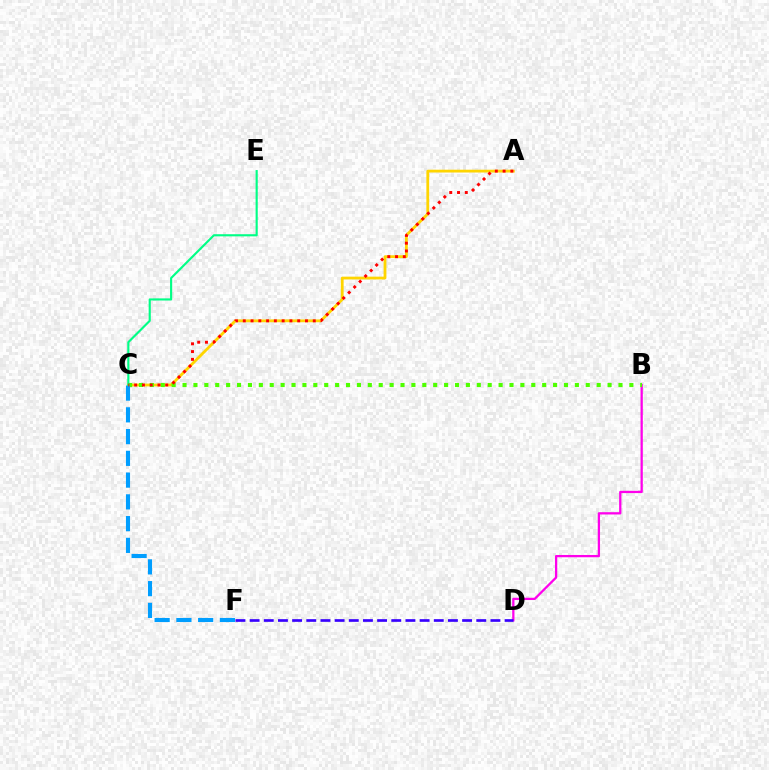{('B', 'D'): [{'color': '#ff00ed', 'line_style': 'solid', 'thickness': 1.64}], ('A', 'C'): [{'color': '#ffd500', 'line_style': 'solid', 'thickness': 2.02}, {'color': '#ff0000', 'line_style': 'dotted', 'thickness': 2.11}], ('B', 'C'): [{'color': '#4fff00', 'line_style': 'dotted', 'thickness': 2.96}], ('D', 'F'): [{'color': '#3700ff', 'line_style': 'dashed', 'thickness': 1.92}], ('C', 'F'): [{'color': '#009eff', 'line_style': 'dashed', 'thickness': 2.96}], ('C', 'E'): [{'color': '#00ff86', 'line_style': 'solid', 'thickness': 1.54}]}